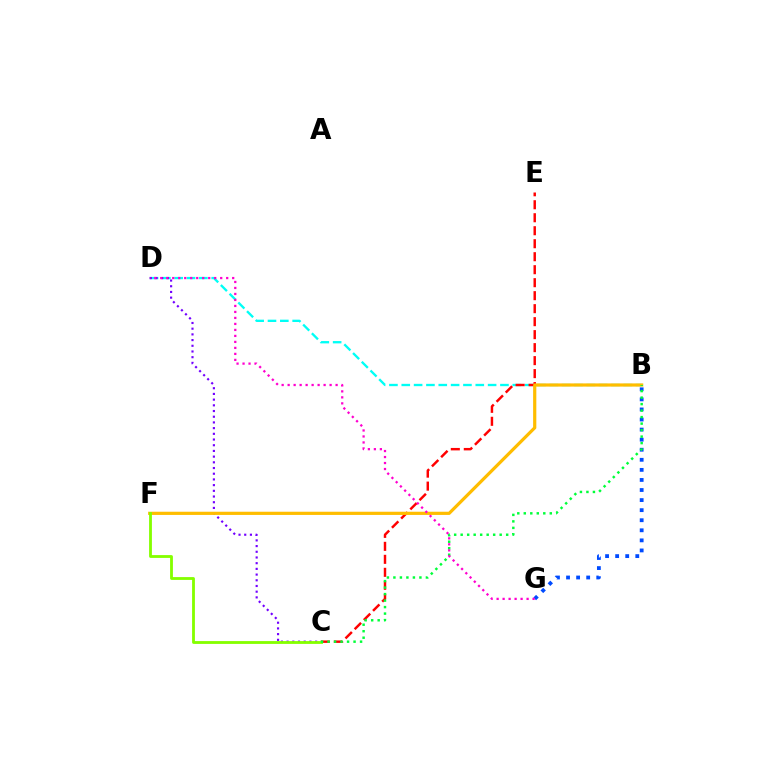{('B', 'D'): [{'color': '#00fff6', 'line_style': 'dashed', 'thickness': 1.68}], ('C', 'E'): [{'color': '#ff0000', 'line_style': 'dashed', 'thickness': 1.76}], ('C', 'D'): [{'color': '#7200ff', 'line_style': 'dotted', 'thickness': 1.55}], ('B', 'F'): [{'color': '#ffbd00', 'line_style': 'solid', 'thickness': 2.3}], ('B', 'G'): [{'color': '#004bff', 'line_style': 'dotted', 'thickness': 2.74}], ('C', 'F'): [{'color': '#84ff00', 'line_style': 'solid', 'thickness': 2.03}], ('B', 'C'): [{'color': '#00ff39', 'line_style': 'dotted', 'thickness': 1.77}], ('D', 'G'): [{'color': '#ff00cf', 'line_style': 'dotted', 'thickness': 1.63}]}